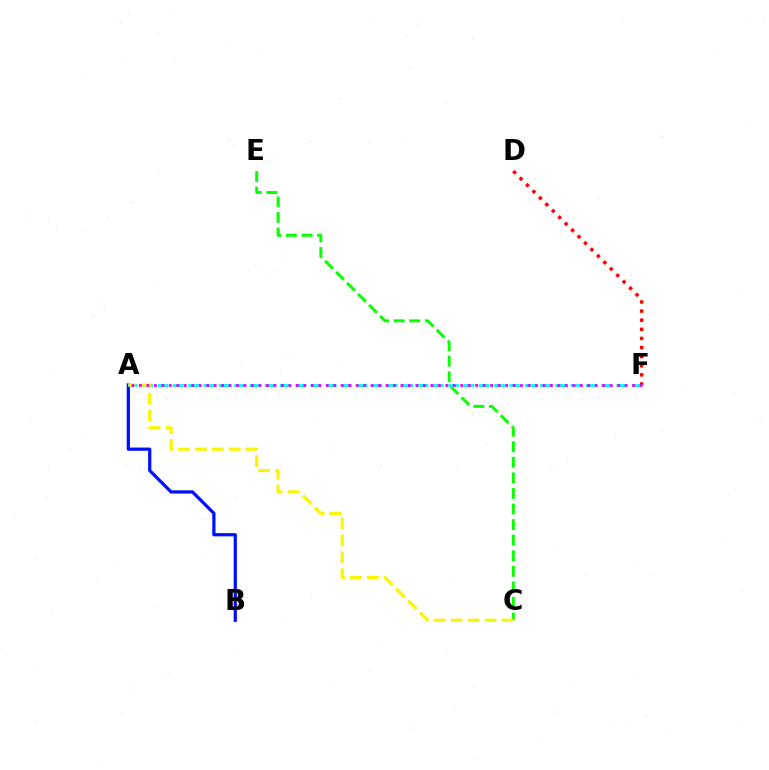{('C', 'E'): [{'color': '#08ff00', 'line_style': 'dashed', 'thickness': 2.12}], ('A', 'B'): [{'color': '#0010ff', 'line_style': 'solid', 'thickness': 2.33}], ('A', 'F'): [{'color': '#00fff6', 'line_style': 'dashed', 'thickness': 2.08}, {'color': '#ee00ff', 'line_style': 'dotted', 'thickness': 2.03}], ('A', 'C'): [{'color': '#fcf500', 'line_style': 'dashed', 'thickness': 2.3}], ('D', 'F'): [{'color': '#ff0000', 'line_style': 'dotted', 'thickness': 2.48}]}